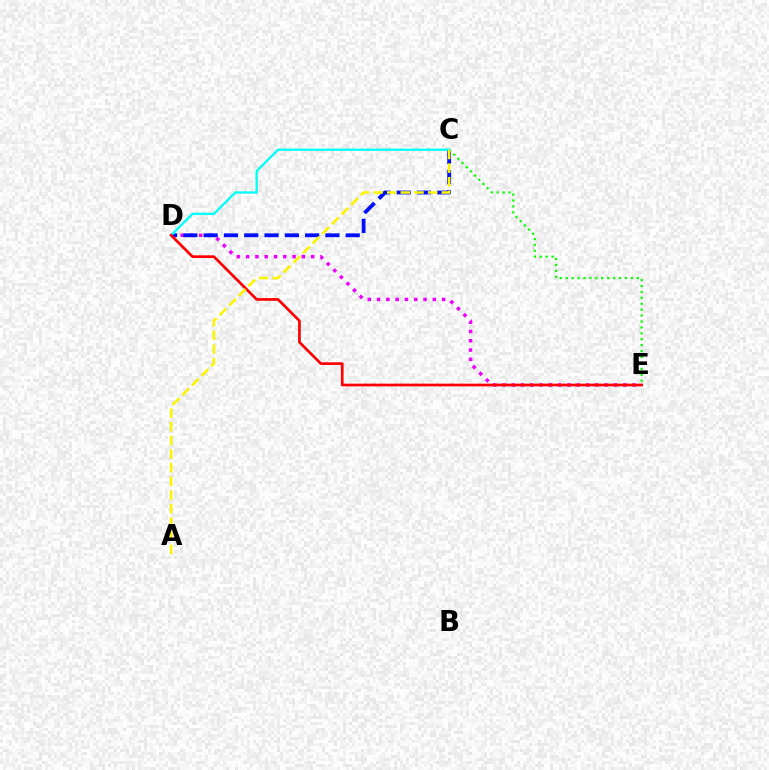{('D', 'E'): [{'color': '#ee00ff', 'line_style': 'dotted', 'thickness': 2.52}, {'color': '#ff0000', 'line_style': 'solid', 'thickness': 1.94}], ('C', 'D'): [{'color': '#0010ff', 'line_style': 'dashed', 'thickness': 2.76}, {'color': '#00fff6', 'line_style': 'solid', 'thickness': 1.64}], ('C', 'E'): [{'color': '#08ff00', 'line_style': 'dotted', 'thickness': 1.61}], ('A', 'C'): [{'color': '#fcf500', 'line_style': 'dashed', 'thickness': 1.85}]}